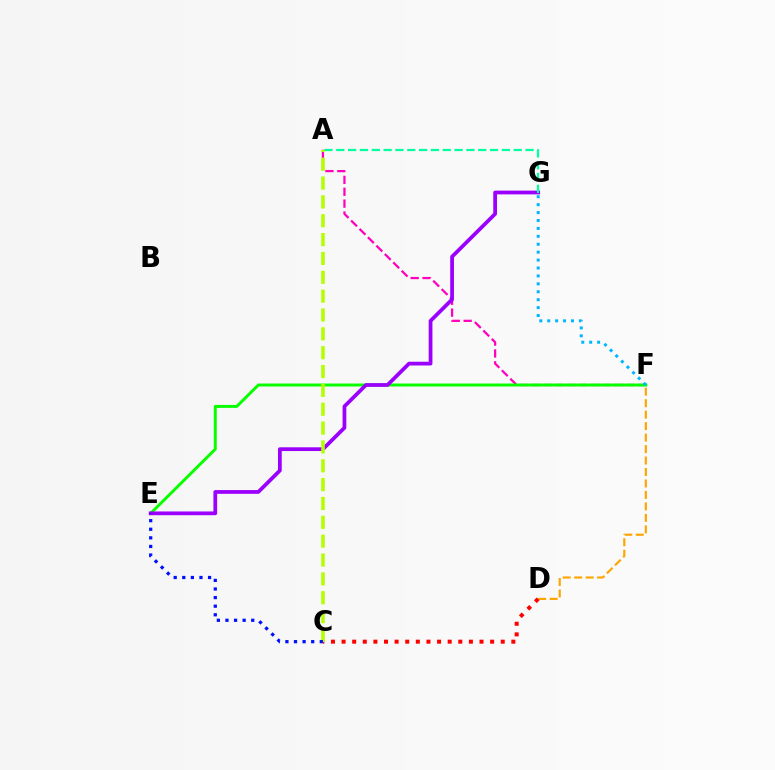{('A', 'F'): [{'color': '#ff00bd', 'line_style': 'dashed', 'thickness': 1.61}], ('E', 'F'): [{'color': '#08ff00', 'line_style': 'solid', 'thickness': 2.13}], ('D', 'F'): [{'color': '#ffa500', 'line_style': 'dashed', 'thickness': 1.56}], ('E', 'G'): [{'color': '#9b00ff', 'line_style': 'solid', 'thickness': 2.7}], ('C', 'D'): [{'color': '#ff0000', 'line_style': 'dotted', 'thickness': 2.88}], ('A', 'G'): [{'color': '#00ff9d', 'line_style': 'dashed', 'thickness': 1.61}], ('F', 'G'): [{'color': '#00b5ff', 'line_style': 'dotted', 'thickness': 2.15}], ('A', 'C'): [{'color': '#b3ff00', 'line_style': 'dashed', 'thickness': 2.56}], ('C', 'E'): [{'color': '#0010ff', 'line_style': 'dotted', 'thickness': 2.34}]}